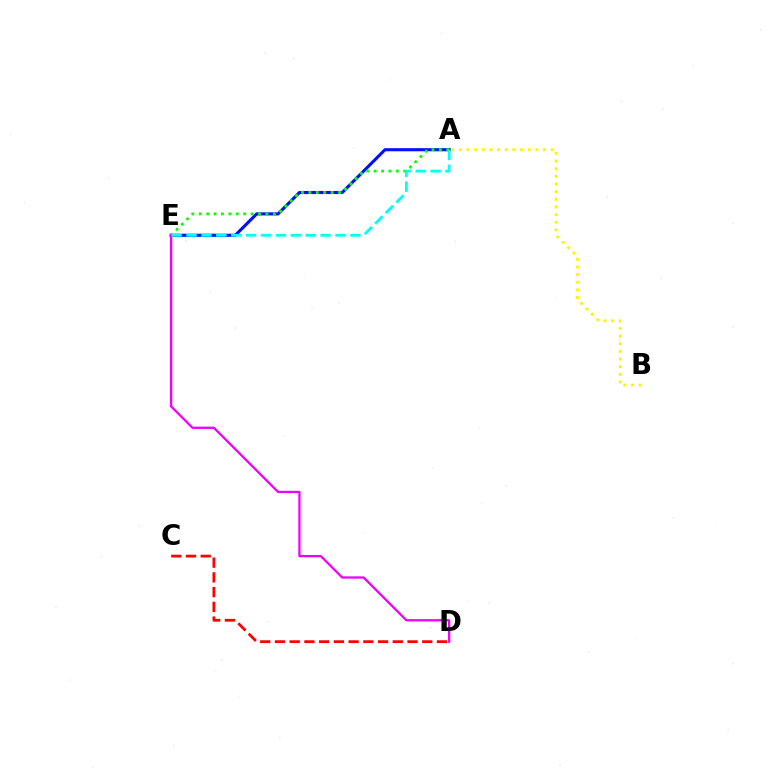{('A', 'E'): [{'color': '#0010ff', 'line_style': 'solid', 'thickness': 2.23}, {'color': '#08ff00', 'line_style': 'dotted', 'thickness': 2.01}, {'color': '#00fff6', 'line_style': 'dashed', 'thickness': 2.02}], ('C', 'D'): [{'color': '#ff0000', 'line_style': 'dashed', 'thickness': 2.0}], ('D', 'E'): [{'color': '#ee00ff', 'line_style': 'solid', 'thickness': 1.64}], ('A', 'B'): [{'color': '#fcf500', 'line_style': 'dotted', 'thickness': 2.08}]}